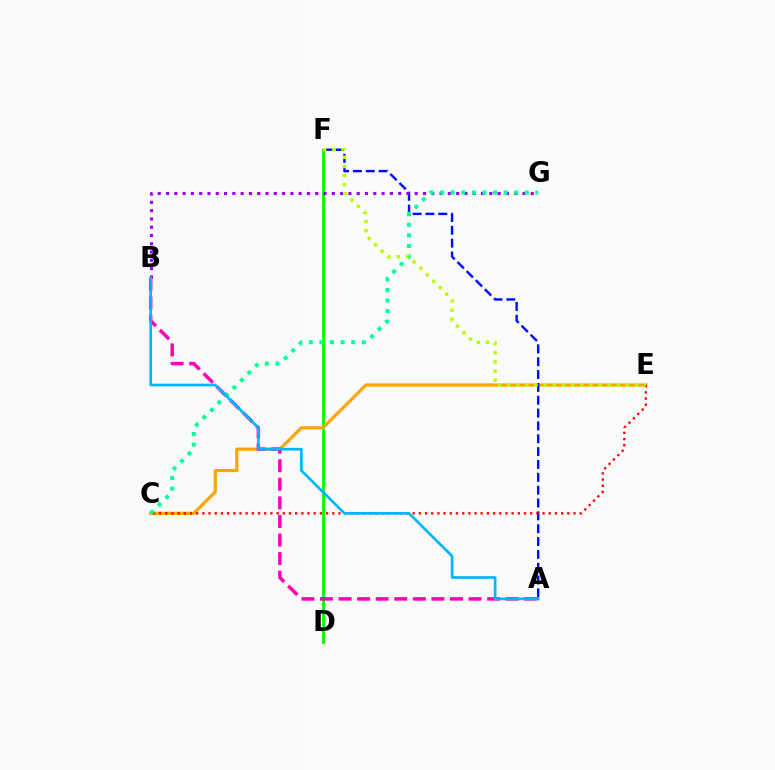{('D', 'F'): [{'color': '#08ff00', 'line_style': 'solid', 'thickness': 2.05}], ('C', 'E'): [{'color': '#ffa500', 'line_style': 'solid', 'thickness': 2.31}, {'color': '#ff0000', 'line_style': 'dotted', 'thickness': 1.68}], ('A', 'F'): [{'color': '#0010ff', 'line_style': 'dashed', 'thickness': 1.74}], ('B', 'G'): [{'color': '#9b00ff', 'line_style': 'dotted', 'thickness': 2.25}], ('A', 'B'): [{'color': '#ff00bd', 'line_style': 'dashed', 'thickness': 2.52}, {'color': '#00b5ff', 'line_style': 'solid', 'thickness': 1.92}], ('C', 'G'): [{'color': '#00ff9d', 'line_style': 'dotted', 'thickness': 2.87}], ('E', 'F'): [{'color': '#b3ff00', 'line_style': 'dotted', 'thickness': 2.48}]}